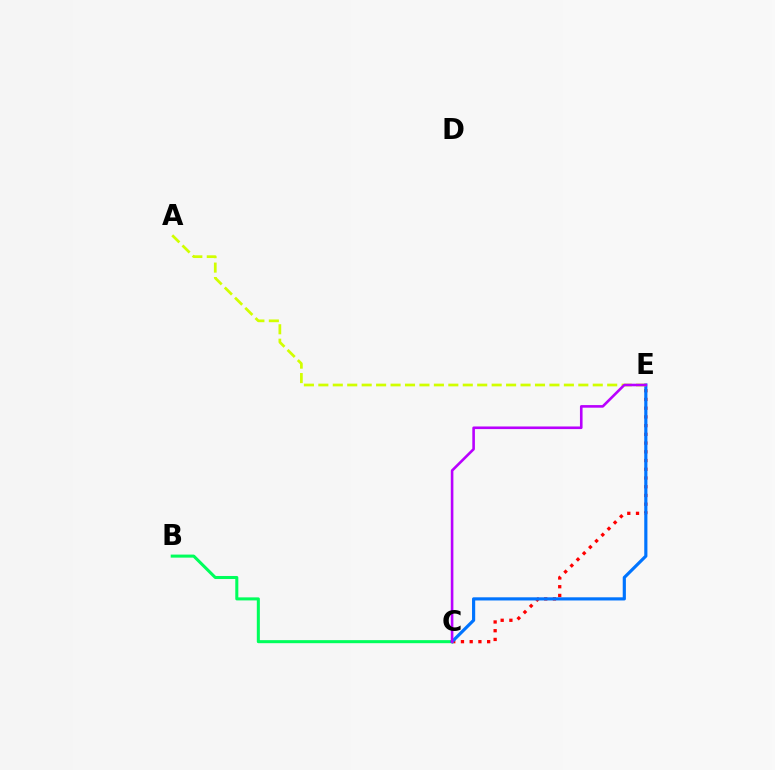{('C', 'E'): [{'color': '#ff0000', 'line_style': 'dotted', 'thickness': 2.37}, {'color': '#0074ff', 'line_style': 'solid', 'thickness': 2.28}, {'color': '#b900ff', 'line_style': 'solid', 'thickness': 1.88}], ('B', 'C'): [{'color': '#00ff5c', 'line_style': 'solid', 'thickness': 2.19}], ('A', 'E'): [{'color': '#d1ff00', 'line_style': 'dashed', 'thickness': 1.96}]}